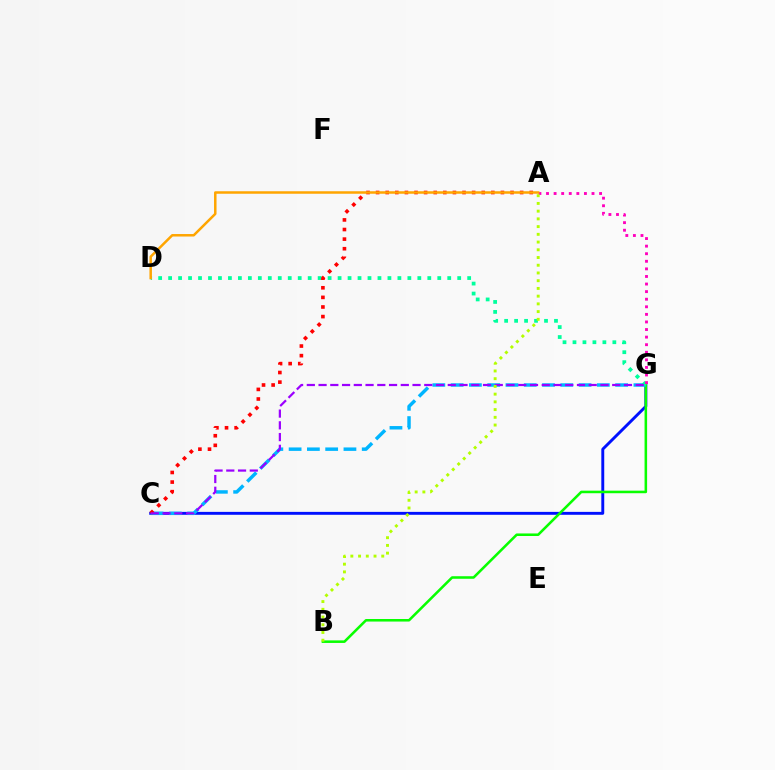{('C', 'G'): [{'color': '#0010ff', 'line_style': 'solid', 'thickness': 2.09}, {'color': '#00b5ff', 'line_style': 'dashed', 'thickness': 2.48}, {'color': '#9b00ff', 'line_style': 'dashed', 'thickness': 1.6}], ('B', 'G'): [{'color': '#08ff00', 'line_style': 'solid', 'thickness': 1.84}], ('D', 'G'): [{'color': '#00ff9d', 'line_style': 'dotted', 'thickness': 2.71}], ('A', 'G'): [{'color': '#ff00bd', 'line_style': 'dotted', 'thickness': 2.06}], ('A', 'C'): [{'color': '#ff0000', 'line_style': 'dotted', 'thickness': 2.61}], ('A', 'D'): [{'color': '#ffa500', 'line_style': 'solid', 'thickness': 1.8}], ('A', 'B'): [{'color': '#b3ff00', 'line_style': 'dotted', 'thickness': 2.1}]}